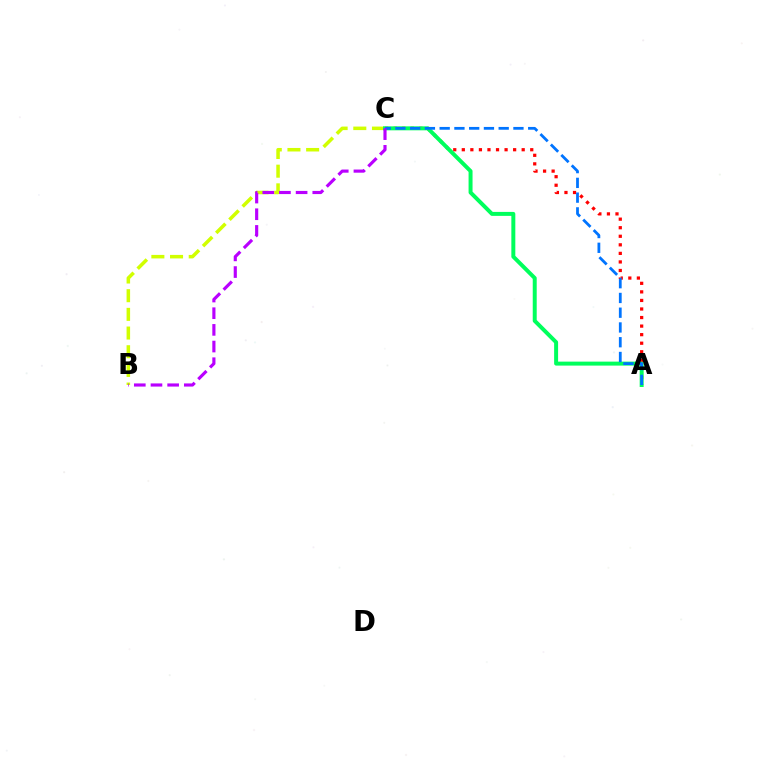{('A', 'C'): [{'color': '#ff0000', 'line_style': 'dotted', 'thickness': 2.32}, {'color': '#00ff5c', 'line_style': 'solid', 'thickness': 2.86}, {'color': '#0074ff', 'line_style': 'dashed', 'thickness': 2.0}], ('B', 'C'): [{'color': '#d1ff00', 'line_style': 'dashed', 'thickness': 2.54}, {'color': '#b900ff', 'line_style': 'dashed', 'thickness': 2.26}]}